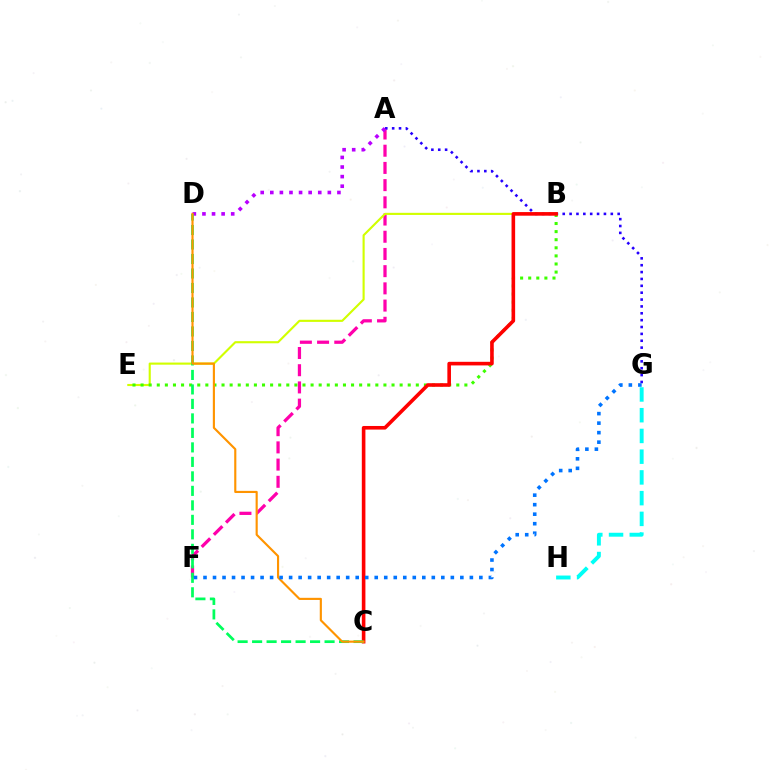{('A', 'F'): [{'color': '#ff00ac', 'line_style': 'dashed', 'thickness': 2.34}], ('A', 'G'): [{'color': '#2500ff', 'line_style': 'dotted', 'thickness': 1.87}], ('B', 'E'): [{'color': '#d1ff00', 'line_style': 'solid', 'thickness': 1.53}, {'color': '#3dff00', 'line_style': 'dotted', 'thickness': 2.2}], ('B', 'C'): [{'color': '#ff0000', 'line_style': 'solid', 'thickness': 2.6}], ('A', 'D'): [{'color': '#b900ff', 'line_style': 'dotted', 'thickness': 2.61}], ('C', 'D'): [{'color': '#00ff5c', 'line_style': 'dashed', 'thickness': 1.97}, {'color': '#ff9400', 'line_style': 'solid', 'thickness': 1.54}], ('G', 'H'): [{'color': '#00fff6', 'line_style': 'dashed', 'thickness': 2.82}], ('F', 'G'): [{'color': '#0074ff', 'line_style': 'dotted', 'thickness': 2.58}]}